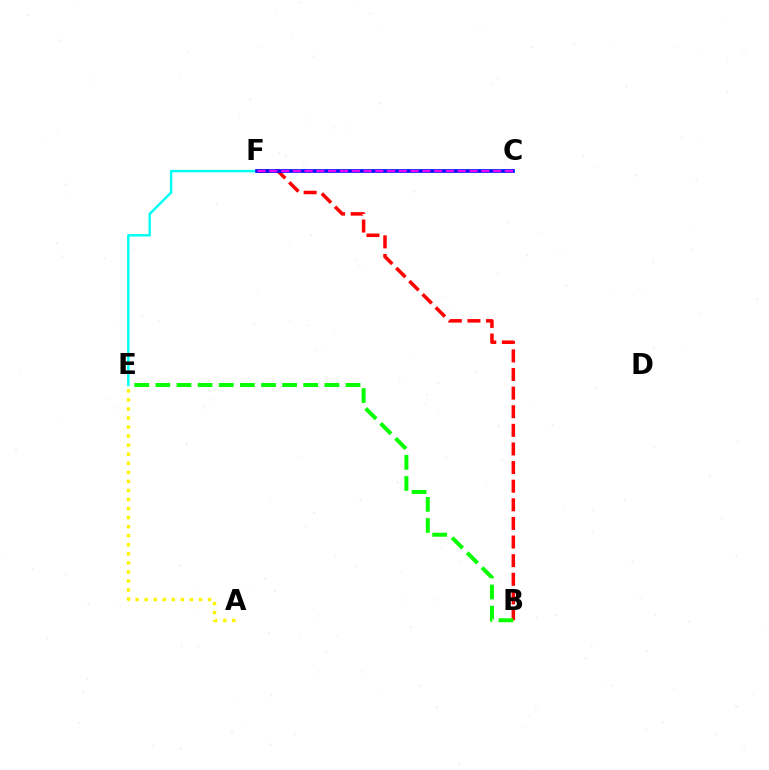{('B', 'F'): [{'color': '#ff0000', 'line_style': 'dashed', 'thickness': 2.53}], ('E', 'F'): [{'color': '#00fff6', 'line_style': 'solid', 'thickness': 1.76}], ('C', 'F'): [{'color': '#0010ff', 'line_style': 'solid', 'thickness': 2.64}, {'color': '#ee00ff', 'line_style': 'dashed', 'thickness': 1.6}], ('B', 'E'): [{'color': '#08ff00', 'line_style': 'dashed', 'thickness': 2.87}], ('A', 'E'): [{'color': '#fcf500', 'line_style': 'dotted', 'thickness': 2.46}]}